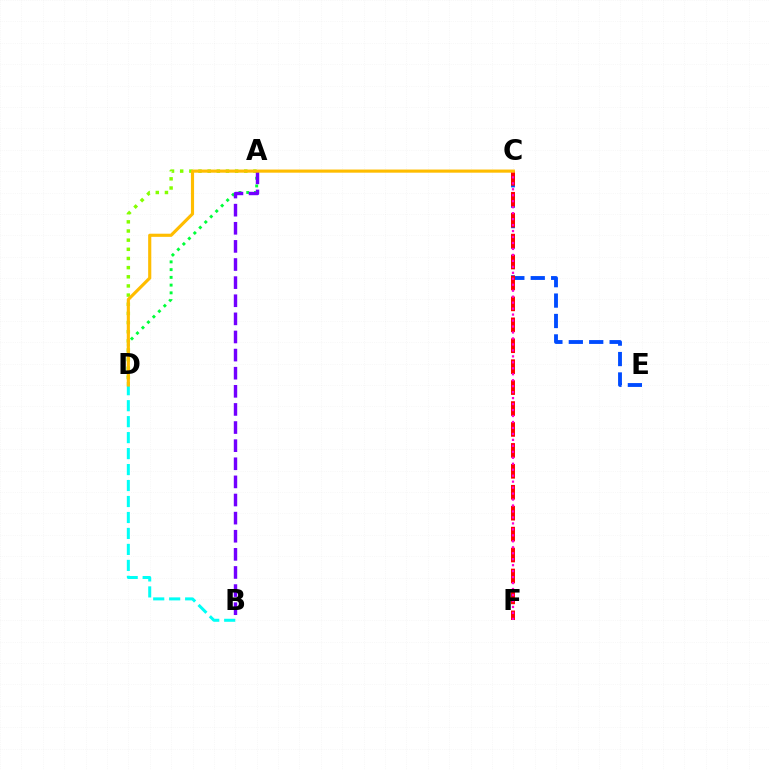{('A', 'D'): [{'color': '#00ff39', 'line_style': 'dotted', 'thickness': 2.1}, {'color': '#84ff00', 'line_style': 'dotted', 'thickness': 2.49}], ('C', 'E'): [{'color': '#004bff', 'line_style': 'dashed', 'thickness': 2.77}], ('C', 'F'): [{'color': '#ff0000', 'line_style': 'dashed', 'thickness': 2.84}, {'color': '#ff00cf', 'line_style': 'dotted', 'thickness': 1.62}], ('A', 'B'): [{'color': '#7200ff', 'line_style': 'dashed', 'thickness': 2.46}], ('B', 'D'): [{'color': '#00fff6', 'line_style': 'dashed', 'thickness': 2.17}], ('C', 'D'): [{'color': '#ffbd00', 'line_style': 'solid', 'thickness': 2.26}]}